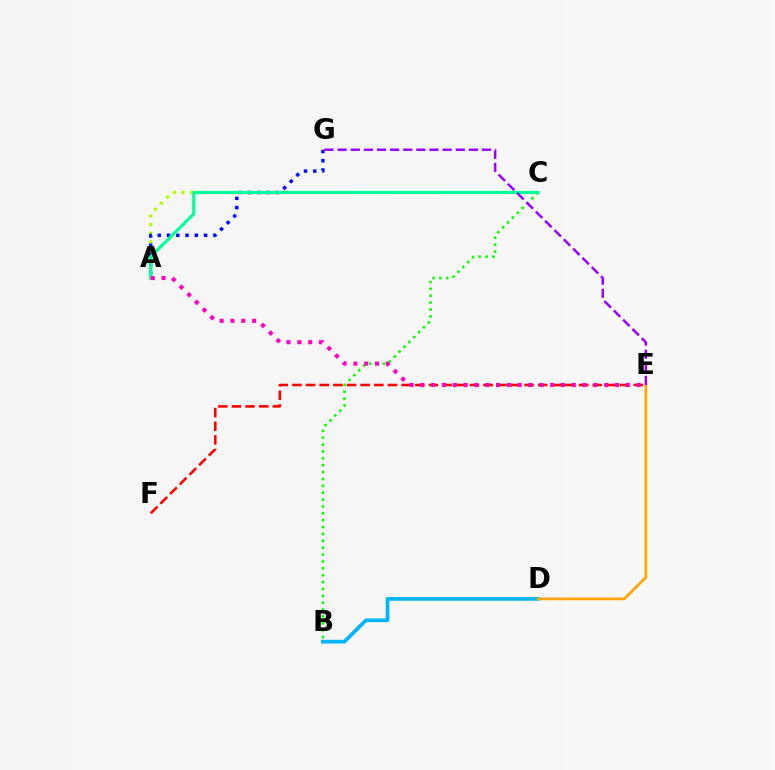{('B', 'C'): [{'color': '#08ff00', 'line_style': 'dotted', 'thickness': 1.87}], ('A', 'C'): [{'color': '#b3ff00', 'line_style': 'dotted', 'thickness': 2.34}, {'color': '#00ff9d', 'line_style': 'solid', 'thickness': 2.26}], ('E', 'F'): [{'color': '#ff0000', 'line_style': 'dashed', 'thickness': 1.85}], ('A', 'G'): [{'color': '#0010ff', 'line_style': 'dotted', 'thickness': 2.52}], ('B', 'D'): [{'color': '#00b5ff', 'line_style': 'solid', 'thickness': 2.67}], ('D', 'E'): [{'color': '#ffa500', 'line_style': 'solid', 'thickness': 1.99}], ('A', 'E'): [{'color': '#ff00bd', 'line_style': 'dotted', 'thickness': 2.94}], ('E', 'G'): [{'color': '#9b00ff', 'line_style': 'dashed', 'thickness': 1.78}]}